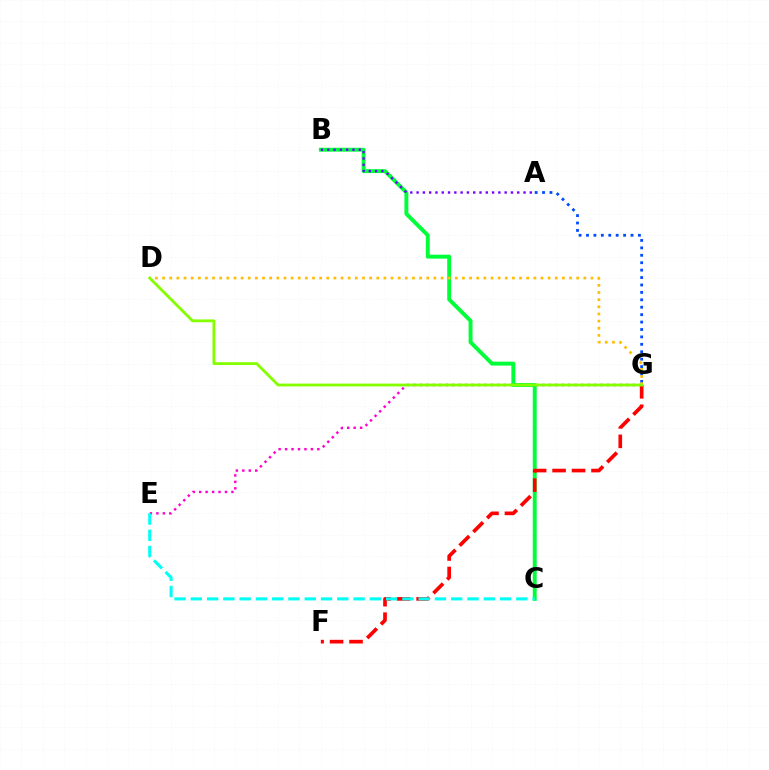{('E', 'G'): [{'color': '#ff00cf', 'line_style': 'dotted', 'thickness': 1.75}], ('A', 'G'): [{'color': '#004bff', 'line_style': 'dotted', 'thickness': 2.02}], ('B', 'C'): [{'color': '#00ff39', 'line_style': 'solid', 'thickness': 2.82}], ('D', 'G'): [{'color': '#ffbd00', 'line_style': 'dotted', 'thickness': 1.94}, {'color': '#84ff00', 'line_style': 'solid', 'thickness': 2.03}], ('F', 'G'): [{'color': '#ff0000', 'line_style': 'dashed', 'thickness': 2.64}], ('A', 'B'): [{'color': '#7200ff', 'line_style': 'dotted', 'thickness': 1.71}], ('C', 'E'): [{'color': '#00fff6', 'line_style': 'dashed', 'thickness': 2.21}]}